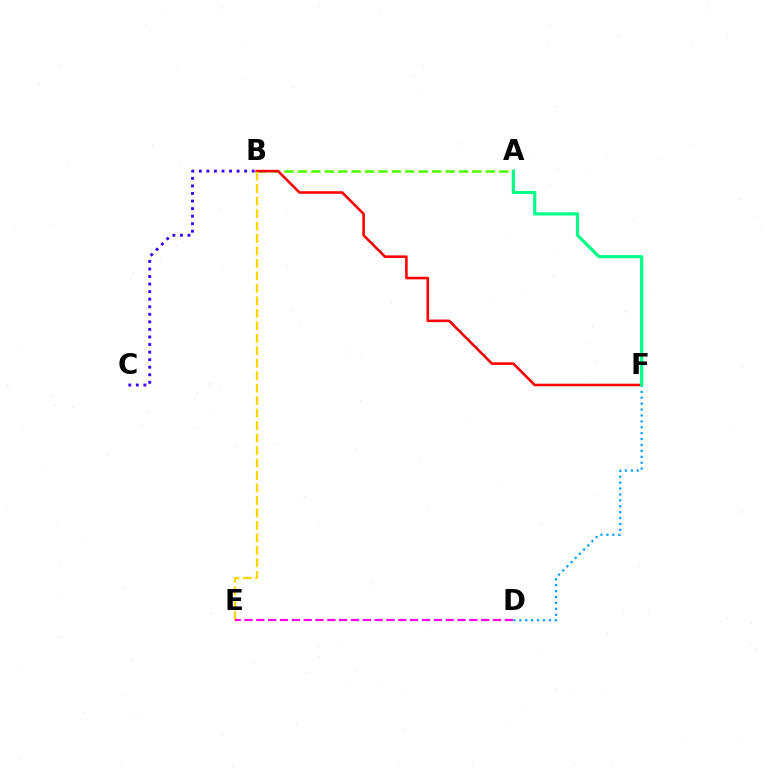{('A', 'B'): [{'color': '#4fff00', 'line_style': 'dashed', 'thickness': 1.82}], ('B', 'F'): [{'color': '#ff0000', 'line_style': 'solid', 'thickness': 1.85}], ('D', 'F'): [{'color': '#009eff', 'line_style': 'dotted', 'thickness': 1.6}], ('B', 'C'): [{'color': '#3700ff', 'line_style': 'dotted', 'thickness': 2.05}], ('B', 'E'): [{'color': '#ffd500', 'line_style': 'dashed', 'thickness': 1.69}], ('A', 'F'): [{'color': '#00ff86', 'line_style': 'solid', 'thickness': 2.27}], ('D', 'E'): [{'color': '#ff00ed', 'line_style': 'dashed', 'thickness': 1.61}]}